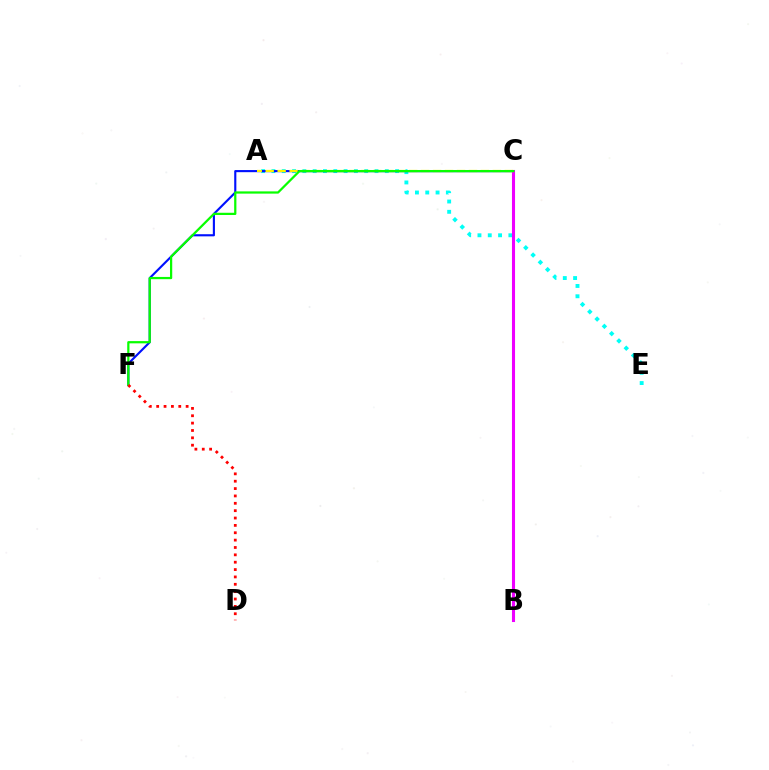{('A', 'E'): [{'color': '#00fff6', 'line_style': 'dotted', 'thickness': 2.8}], ('C', 'F'): [{'color': '#0010ff', 'line_style': 'solid', 'thickness': 1.53}, {'color': '#08ff00', 'line_style': 'solid', 'thickness': 1.61}], ('B', 'C'): [{'color': '#ee00ff', 'line_style': 'solid', 'thickness': 2.22}], ('A', 'C'): [{'color': '#fcf500', 'line_style': 'dashed', 'thickness': 1.62}], ('D', 'F'): [{'color': '#ff0000', 'line_style': 'dotted', 'thickness': 2.0}]}